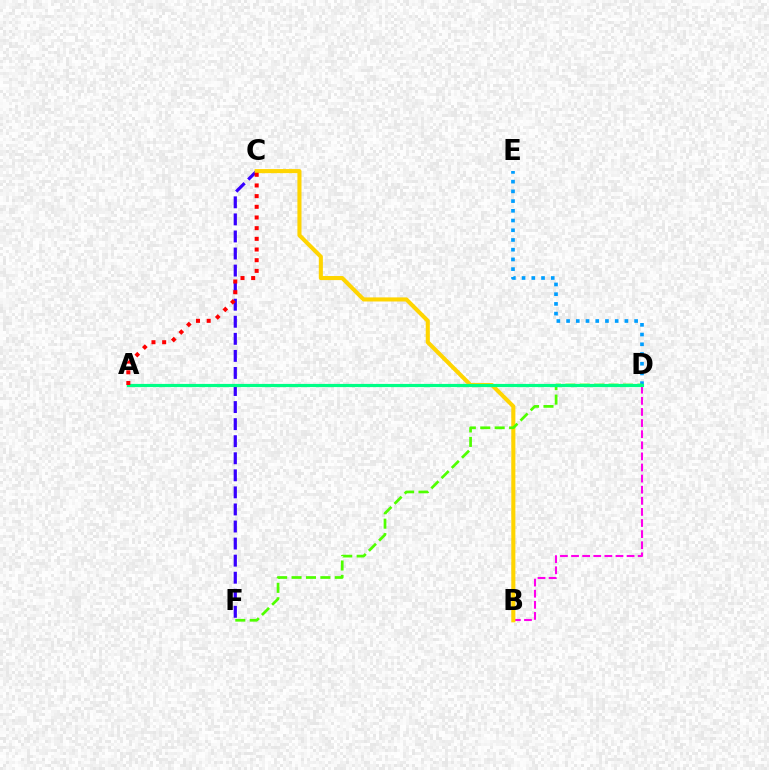{('C', 'F'): [{'color': '#3700ff', 'line_style': 'dashed', 'thickness': 2.32}], ('D', 'E'): [{'color': '#009eff', 'line_style': 'dotted', 'thickness': 2.64}], ('B', 'D'): [{'color': '#ff00ed', 'line_style': 'dashed', 'thickness': 1.51}], ('B', 'C'): [{'color': '#ffd500', 'line_style': 'solid', 'thickness': 2.94}], ('D', 'F'): [{'color': '#4fff00', 'line_style': 'dashed', 'thickness': 1.96}], ('A', 'D'): [{'color': '#00ff86', 'line_style': 'solid', 'thickness': 2.29}], ('A', 'C'): [{'color': '#ff0000', 'line_style': 'dotted', 'thickness': 2.9}]}